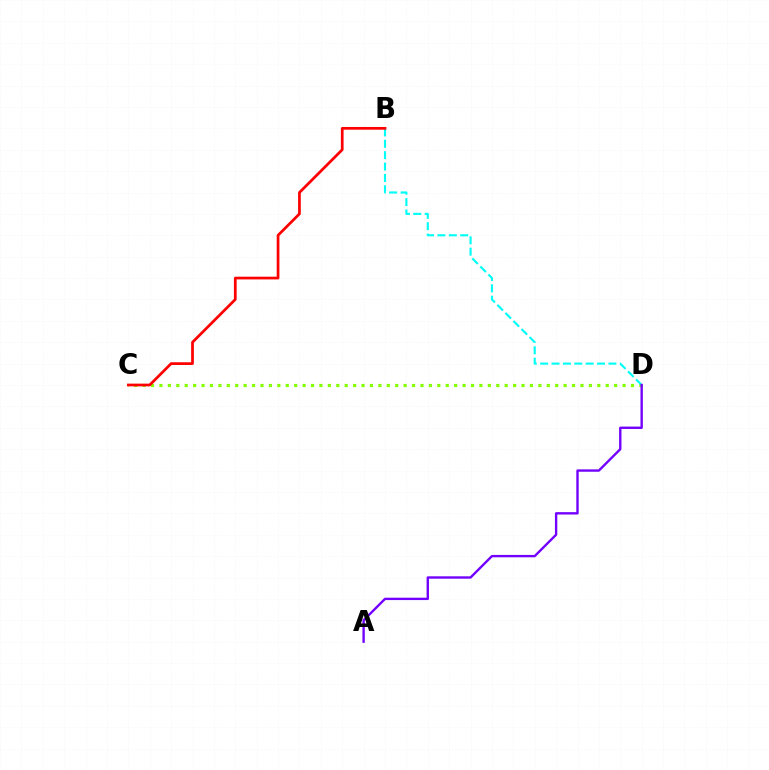{('C', 'D'): [{'color': '#84ff00', 'line_style': 'dotted', 'thickness': 2.29}], ('B', 'D'): [{'color': '#00fff6', 'line_style': 'dashed', 'thickness': 1.55}], ('B', 'C'): [{'color': '#ff0000', 'line_style': 'solid', 'thickness': 1.96}], ('A', 'D'): [{'color': '#7200ff', 'line_style': 'solid', 'thickness': 1.71}]}